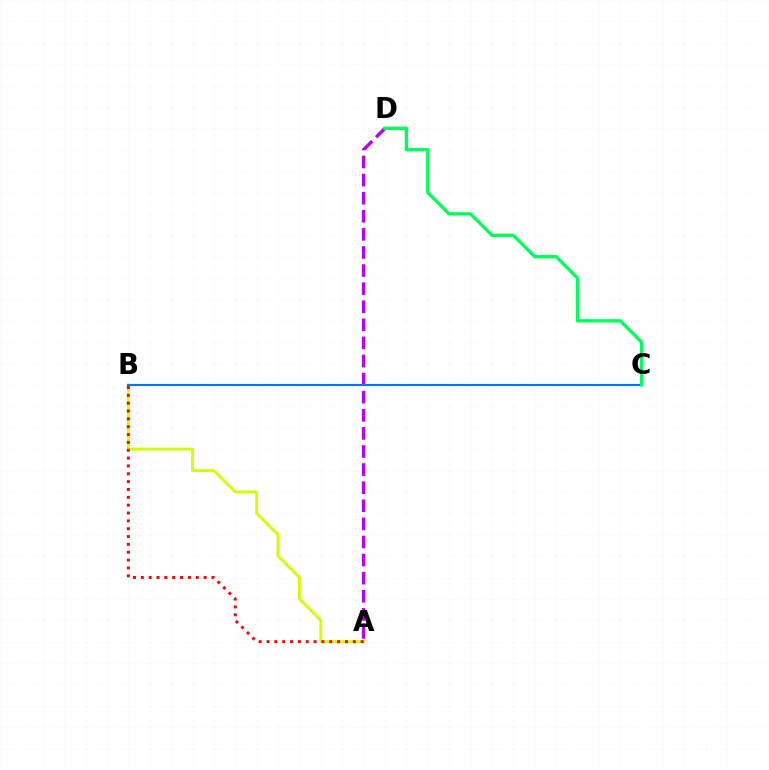{('A', 'D'): [{'color': '#b900ff', 'line_style': 'dashed', 'thickness': 2.46}], ('A', 'B'): [{'color': '#d1ff00', 'line_style': 'solid', 'thickness': 2.08}, {'color': '#ff0000', 'line_style': 'dotted', 'thickness': 2.13}], ('B', 'C'): [{'color': '#0074ff', 'line_style': 'solid', 'thickness': 1.52}], ('C', 'D'): [{'color': '#00ff5c', 'line_style': 'solid', 'thickness': 2.39}]}